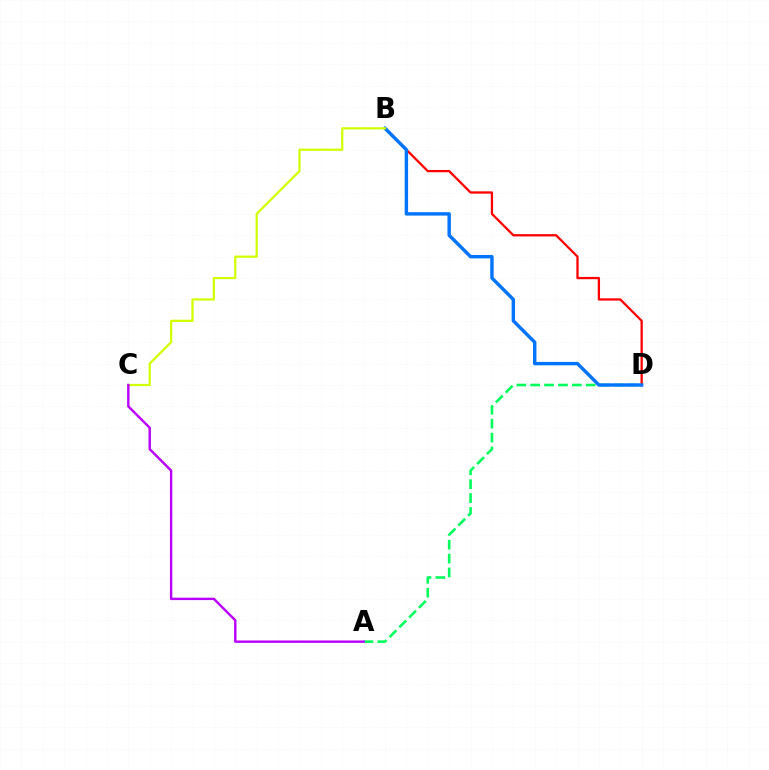{('A', 'D'): [{'color': '#00ff5c', 'line_style': 'dashed', 'thickness': 1.88}], ('B', 'D'): [{'color': '#ff0000', 'line_style': 'solid', 'thickness': 1.65}, {'color': '#0074ff', 'line_style': 'solid', 'thickness': 2.45}], ('B', 'C'): [{'color': '#d1ff00', 'line_style': 'solid', 'thickness': 1.61}], ('A', 'C'): [{'color': '#b900ff', 'line_style': 'solid', 'thickness': 1.73}]}